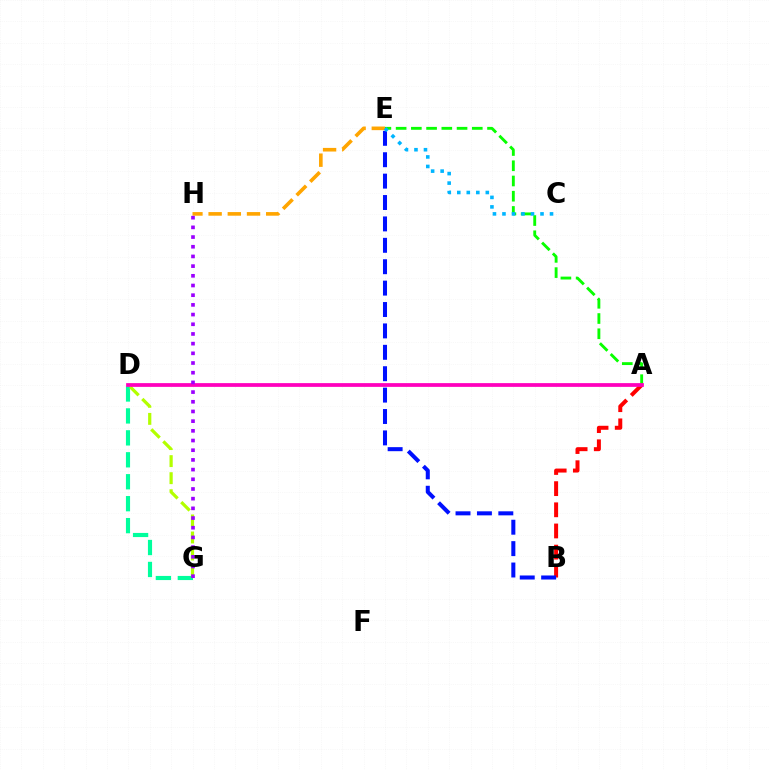{('A', 'B'): [{'color': '#ff0000', 'line_style': 'dashed', 'thickness': 2.87}], ('A', 'E'): [{'color': '#08ff00', 'line_style': 'dashed', 'thickness': 2.07}], ('B', 'E'): [{'color': '#0010ff', 'line_style': 'dashed', 'thickness': 2.91}], ('E', 'H'): [{'color': '#ffa500', 'line_style': 'dashed', 'thickness': 2.61}], ('D', 'G'): [{'color': '#00ff9d', 'line_style': 'dashed', 'thickness': 2.98}, {'color': '#b3ff00', 'line_style': 'dashed', 'thickness': 2.31}], ('C', 'E'): [{'color': '#00b5ff', 'line_style': 'dotted', 'thickness': 2.58}], ('A', 'D'): [{'color': '#ff00bd', 'line_style': 'solid', 'thickness': 2.7}], ('G', 'H'): [{'color': '#9b00ff', 'line_style': 'dotted', 'thickness': 2.63}]}